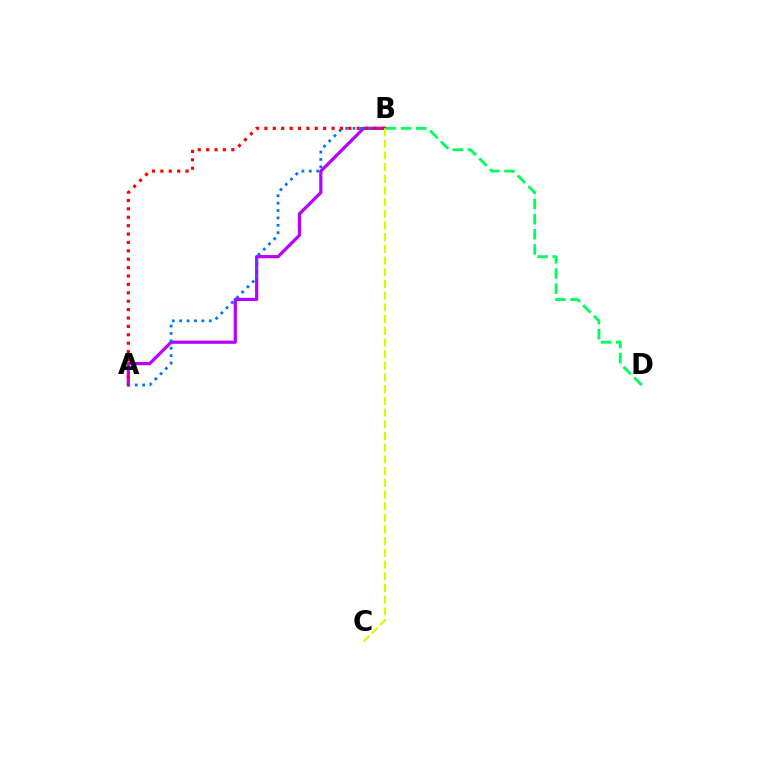{('A', 'B'): [{'color': '#b900ff', 'line_style': 'solid', 'thickness': 2.31}, {'color': '#0074ff', 'line_style': 'dotted', 'thickness': 2.01}, {'color': '#ff0000', 'line_style': 'dotted', 'thickness': 2.28}], ('B', 'D'): [{'color': '#00ff5c', 'line_style': 'dashed', 'thickness': 2.06}], ('B', 'C'): [{'color': '#d1ff00', 'line_style': 'dashed', 'thickness': 1.59}]}